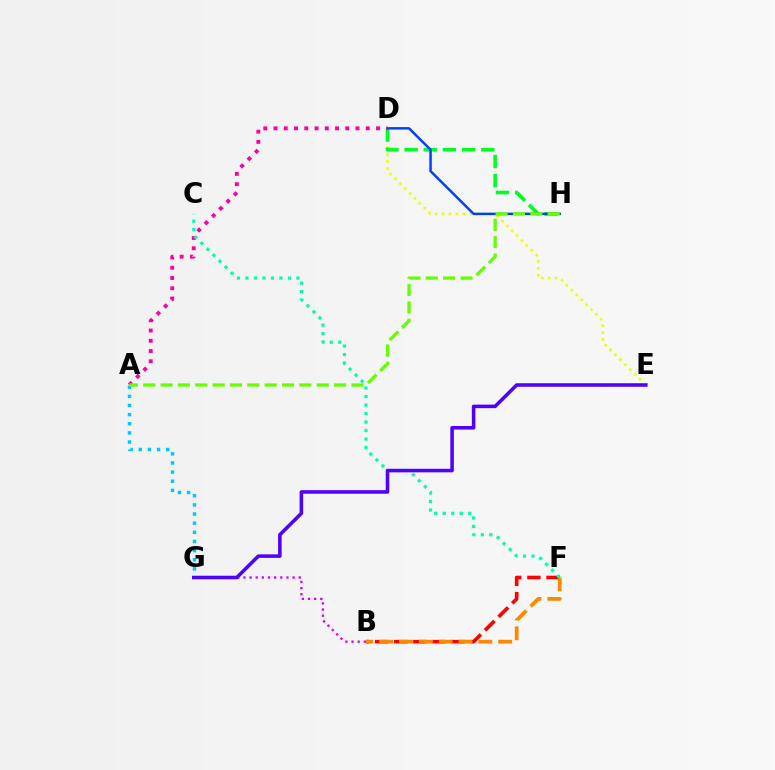{('D', 'E'): [{'color': '#eeff00', 'line_style': 'dotted', 'thickness': 1.88}], ('B', 'F'): [{'color': '#ff0000', 'line_style': 'dashed', 'thickness': 2.6}, {'color': '#ff8800', 'line_style': 'dashed', 'thickness': 2.7}], ('D', 'H'): [{'color': '#00ff27', 'line_style': 'dashed', 'thickness': 2.6}, {'color': '#003fff', 'line_style': 'solid', 'thickness': 1.77}], ('A', 'D'): [{'color': '#ff00a0', 'line_style': 'dotted', 'thickness': 2.78}], ('B', 'G'): [{'color': '#d600ff', 'line_style': 'dotted', 'thickness': 1.67}], ('C', 'F'): [{'color': '#00ffaf', 'line_style': 'dotted', 'thickness': 2.31}], ('A', 'G'): [{'color': '#00c7ff', 'line_style': 'dotted', 'thickness': 2.48}], ('A', 'H'): [{'color': '#66ff00', 'line_style': 'dashed', 'thickness': 2.36}], ('E', 'G'): [{'color': '#4f00ff', 'line_style': 'solid', 'thickness': 2.55}]}